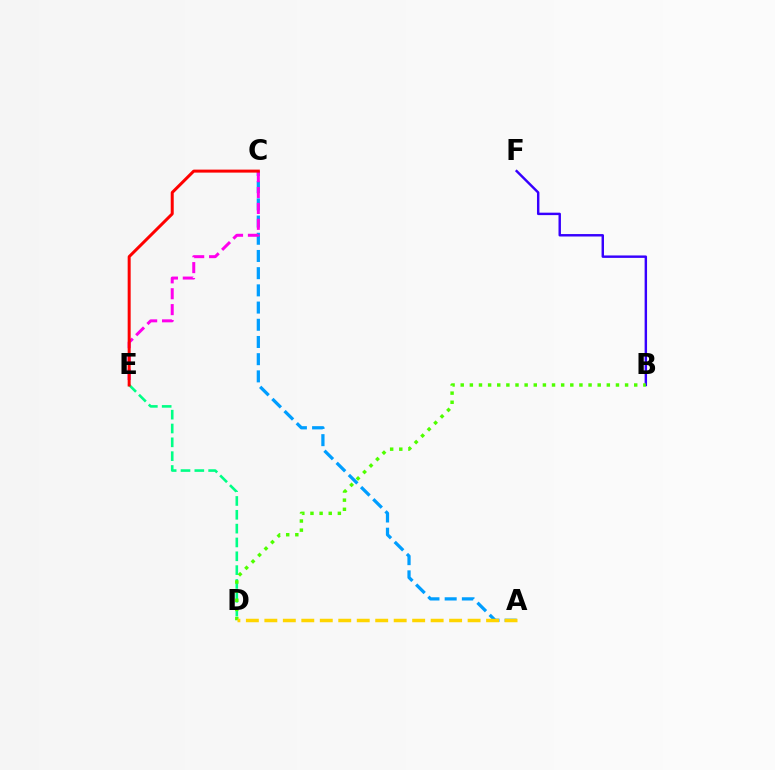{('B', 'F'): [{'color': '#3700ff', 'line_style': 'solid', 'thickness': 1.76}], ('A', 'C'): [{'color': '#009eff', 'line_style': 'dashed', 'thickness': 2.34}], ('C', 'E'): [{'color': '#ff00ed', 'line_style': 'dashed', 'thickness': 2.16}, {'color': '#ff0000', 'line_style': 'solid', 'thickness': 2.16}], ('D', 'E'): [{'color': '#00ff86', 'line_style': 'dashed', 'thickness': 1.88}], ('B', 'D'): [{'color': '#4fff00', 'line_style': 'dotted', 'thickness': 2.48}], ('A', 'D'): [{'color': '#ffd500', 'line_style': 'dashed', 'thickness': 2.51}]}